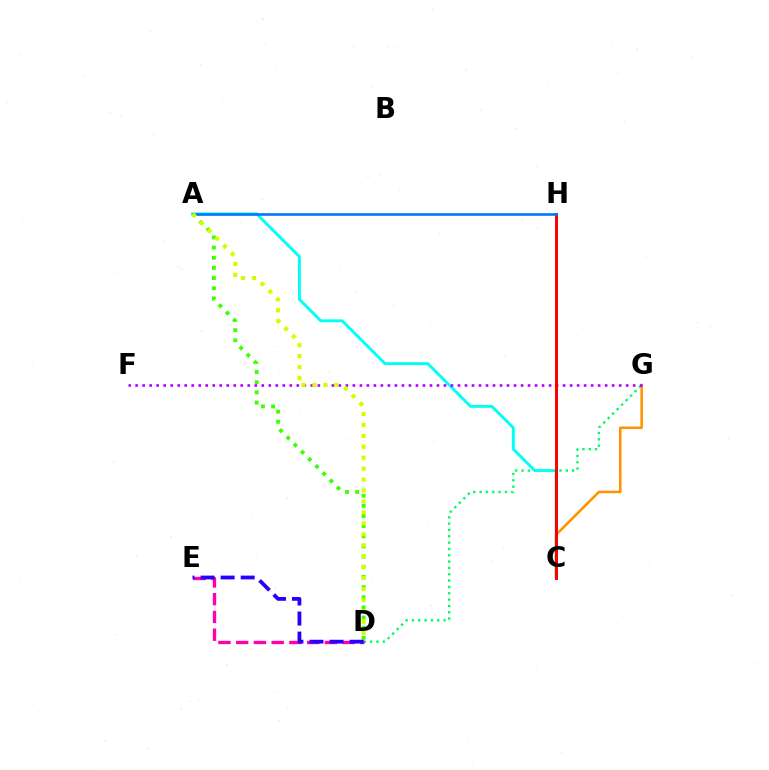{('A', 'D'): [{'color': '#3dff00', 'line_style': 'dotted', 'thickness': 2.76}, {'color': '#d1ff00', 'line_style': 'dotted', 'thickness': 2.97}], ('D', 'G'): [{'color': '#00ff5c', 'line_style': 'dotted', 'thickness': 1.72}], ('A', 'C'): [{'color': '#00fff6', 'line_style': 'solid', 'thickness': 2.08}], ('D', 'E'): [{'color': '#ff00ac', 'line_style': 'dashed', 'thickness': 2.41}, {'color': '#2500ff', 'line_style': 'dashed', 'thickness': 2.73}], ('C', 'G'): [{'color': '#ff9400', 'line_style': 'solid', 'thickness': 1.85}], ('F', 'G'): [{'color': '#b900ff', 'line_style': 'dotted', 'thickness': 1.9}], ('C', 'H'): [{'color': '#ff0000', 'line_style': 'solid', 'thickness': 2.14}], ('A', 'H'): [{'color': '#0074ff', 'line_style': 'solid', 'thickness': 1.86}]}